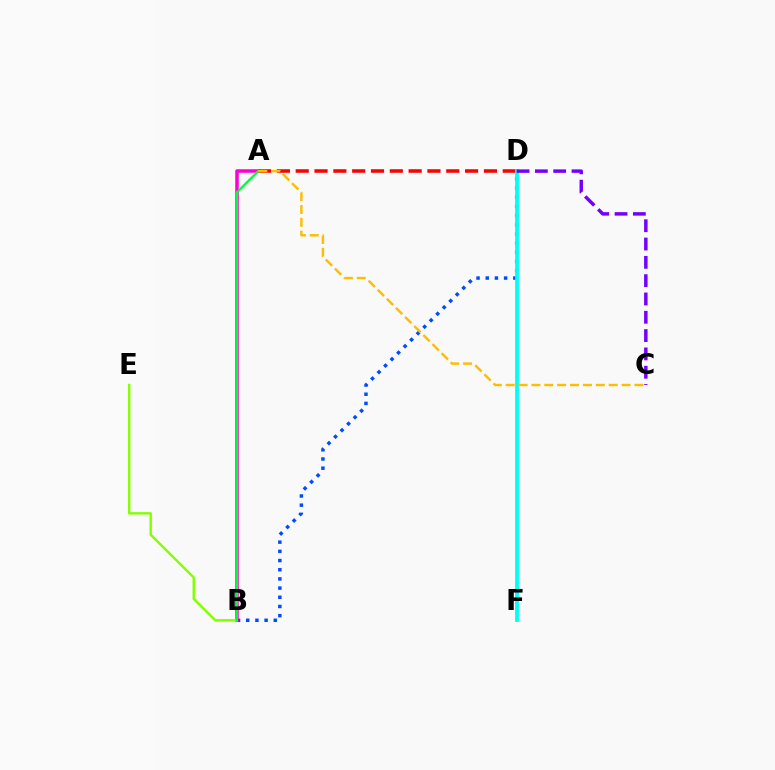{('A', 'D'): [{'color': '#ff0000', 'line_style': 'dashed', 'thickness': 2.56}], ('B', 'D'): [{'color': '#004bff', 'line_style': 'dotted', 'thickness': 2.5}], ('D', 'F'): [{'color': '#00fff6', 'line_style': 'solid', 'thickness': 2.74}], ('C', 'D'): [{'color': '#7200ff', 'line_style': 'dashed', 'thickness': 2.49}], ('A', 'B'): [{'color': '#ff00cf', 'line_style': 'solid', 'thickness': 2.53}, {'color': '#00ff39', 'line_style': 'solid', 'thickness': 1.73}], ('B', 'E'): [{'color': '#84ff00', 'line_style': 'solid', 'thickness': 1.73}], ('A', 'C'): [{'color': '#ffbd00', 'line_style': 'dashed', 'thickness': 1.75}]}